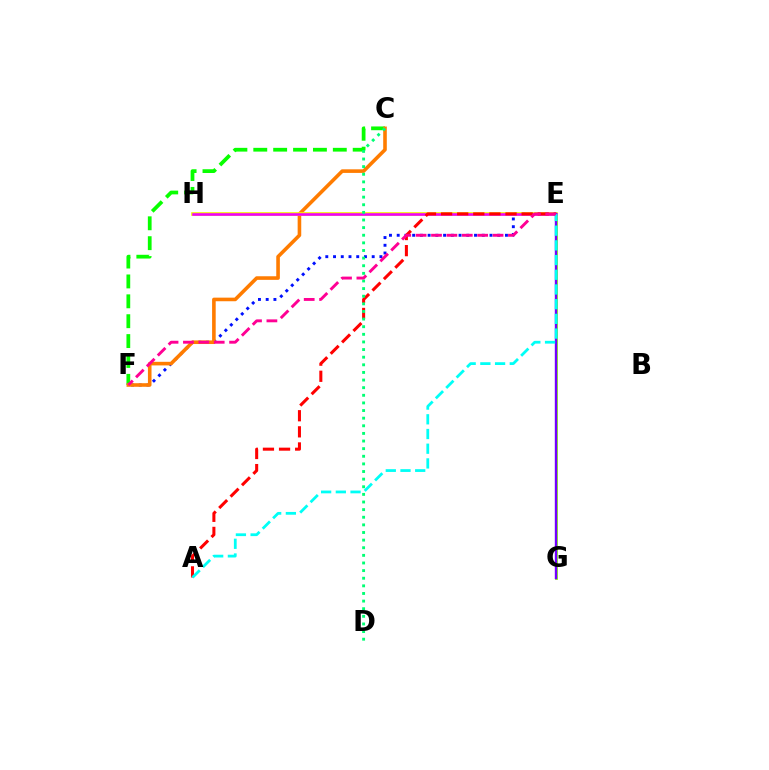{('E', 'F'): [{'color': '#0010ff', 'line_style': 'dotted', 'thickness': 2.1}, {'color': '#ff0094', 'line_style': 'dashed', 'thickness': 2.09}], ('C', 'F'): [{'color': '#08ff00', 'line_style': 'dashed', 'thickness': 2.7}, {'color': '#ff7c00', 'line_style': 'solid', 'thickness': 2.59}], ('E', 'G'): [{'color': '#84ff00', 'line_style': 'solid', 'thickness': 1.99}, {'color': '#7200ff', 'line_style': 'solid', 'thickness': 1.72}], ('E', 'H'): [{'color': '#008cff', 'line_style': 'solid', 'thickness': 1.76}, {'color': '#fcf500', 'line_style': 'solid', 'thickness': 2.62}, {'color': '#ee00ff', 'line_style': 'solid', 'thickness': 1.85}], ('A', 'E'): [{'color': '#ff0000', 'line_style': 'dashed', 'thickness': 2.19}, {'color': '#00fff6', 'line_style': 'dashed', 'thickness': 2.0}], ('C', 'D'): [{'color': '#00ff74', 'line_style': 'dotted', 'thickness': 2.07}]}